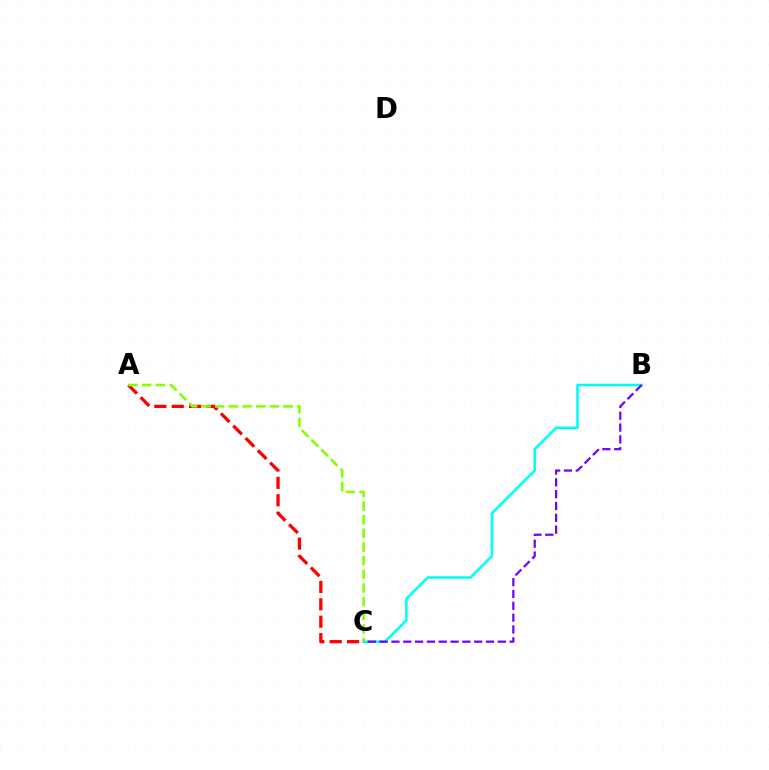{('B', 'C'): [{'color': '#00fff6', 'line_style': 'solid', 'thickness': 1.84}, {'color': '#7200ff', 'line_style': 'dashed', 'thickness': 1.61}], ('A', 'C'): [{'color': '#ff0000', 'line_style': 'dashed', 'thickness': 2.36}, {'color': '#84ff00', 'line_style': 'dashed', 'thickness': 1.85}]}